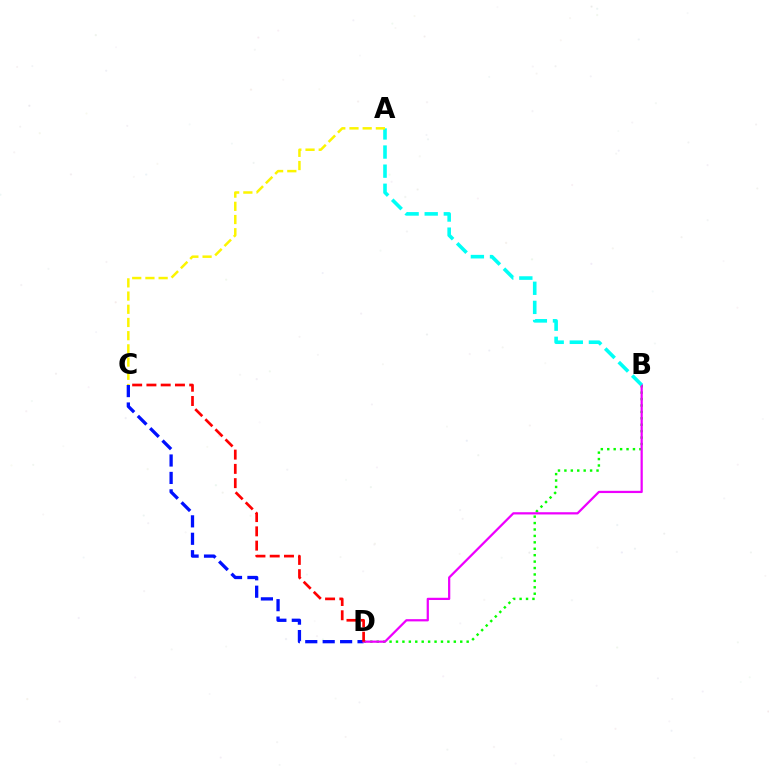{('B', 'D'): [{'color': '#08ff00', 'line_style': 'dotted', 'thickness': 1.75}, {'color': '#ee00ff', 'line_style': 'solid', 'thickness': 1.61}], ('C', 'D'): [{'color': '#0010ff', 'line_style': 'dashed', 'thickness': 2.37}, {'color': '#ff0000', 'line_style': 'dashed', 'thickness': 1.94}], ('A', 'B'): [{'color': '#00fff6', 'line_style': 'dashed', 'thickness': 2.6}], ('A', 'C'): [{'color': '#fcf500', 'line_style': 'dashed', 'thickness': 1.79}]}